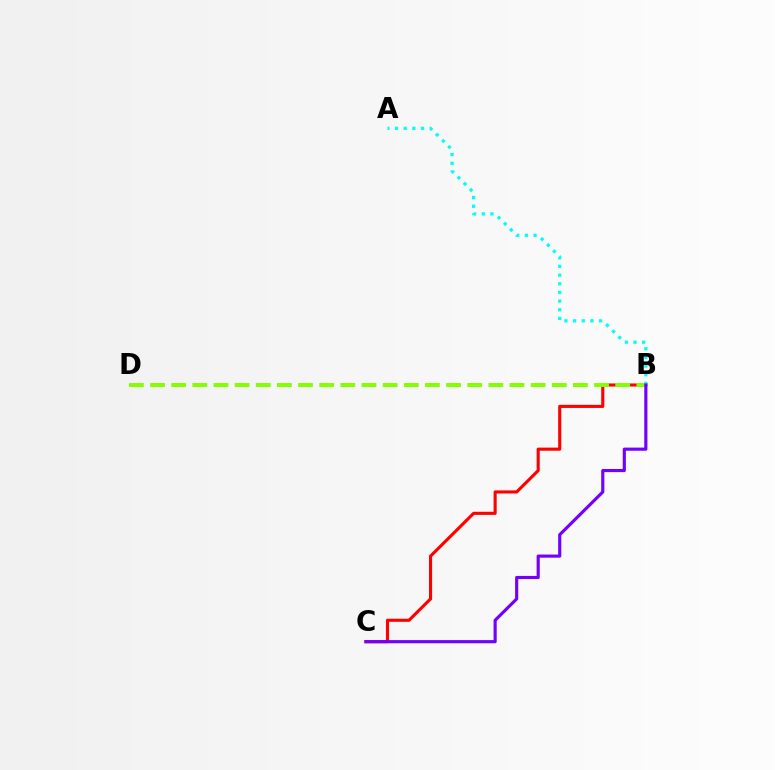{('B', 'C'): [{'color': '#ff0000', 'line_style': 'solid', 'thickness': 2.23}, {'color': '#7200ff', 'line_style': 'solid', 'thickness': 2.26}], ('B', 'D'): [{'color': '#84ff00', 'line_style': 'dashed', 'thickness': 2.87}], ('A', 'B'): [{'color': '#00fff6', 'line_style': 'dotted', 'thickness': 2.35}]}